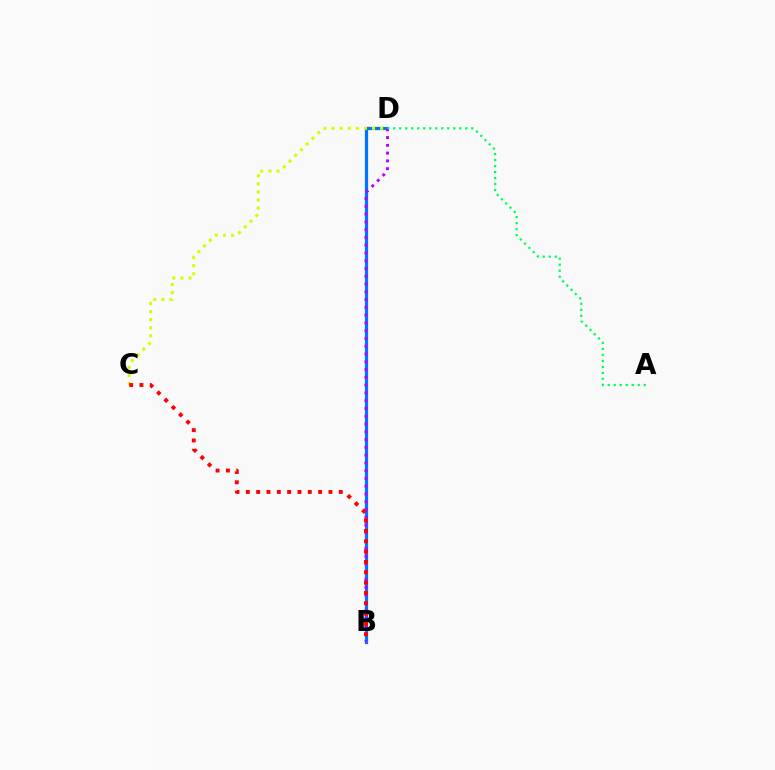{('B', 'D'): [{'color': '#0074ff', 'line_style': 'solid', 'thickness': 2.31}, {'color': '#b900ff', 'line_style': 'dotted', 'thickness': 2.11}], ('C', 'D'): [{'color': '#d1ff00', 'line_style': 'dotted', 'thickness': 2.2}], ('B', 'C'): [{'color': '#ff0000', 'line_style': 'dotted', 'thickness': 2.81}], ('A', 'D'): [{'color': '#00ff5c', 'line_style': 'dotted', 'thickness': 1.63}]}